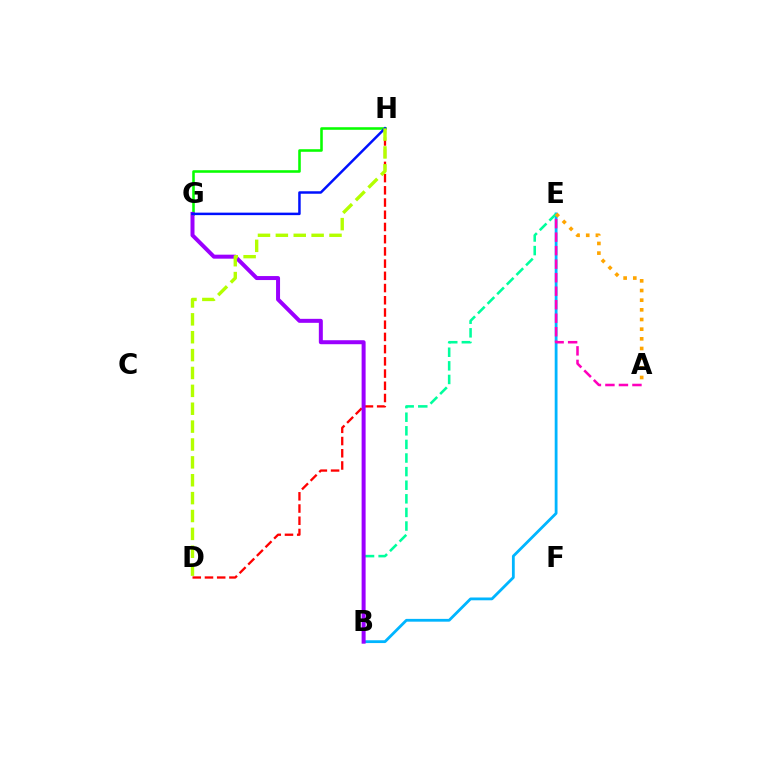{('B', 'E'): [{'color': '#00b5ff', 'line_style': 'solid', 'thickness': 2.02}, {'color': '#00ff9d', 'line_style': 'dashed', 'thickness': 1.85}], ('G', 'H'): [{'color': '#08ff00', 'line_style': 'solid', 'thickness': 1.85}, {'color': '#0010ff', 'line_style': 'solid', 'thickness': 1.79}], ('A', 'E'): [{'color': '#ff00bd', 'line_style': 'dashed', 'thickness': 1.84}, {'color': '#ffa500', 'line_style': 'dotted', 'thickness': 2.63}], ('D', 'H'): [{'color': '#ff0000', 'line_style': 'dashed', 'thickness': 1.66}, {'color': '#b3ff00', 'line_style': 'dashed', 'thickness': 2.43}], ('B', 'G'): [{'color': '#9b00ff', 'line_style': 'solid', 'thickness': 2.88}]}